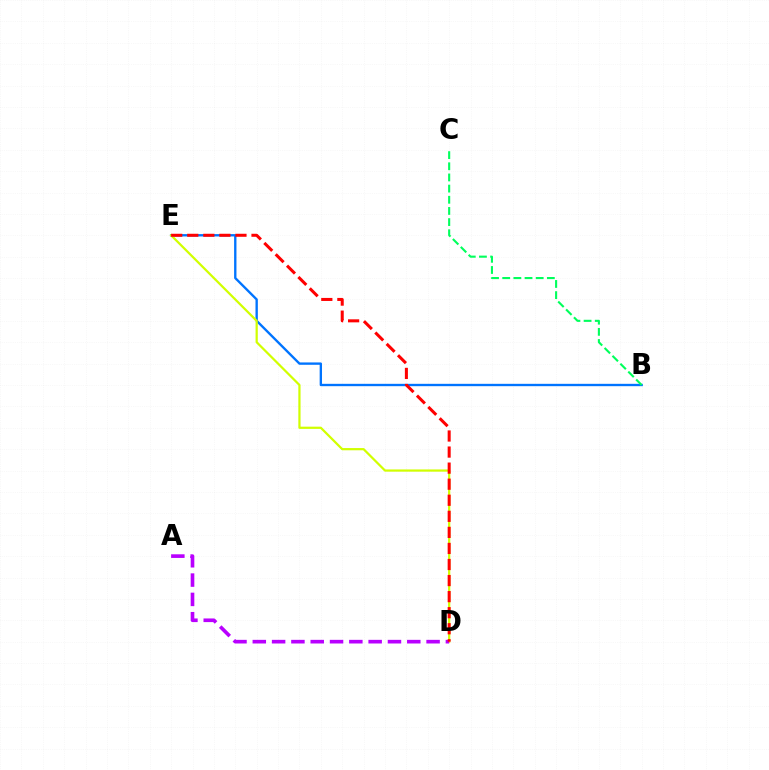{('B', 'E'): [{'color': '#0074ff', 'line_style': 'solid', 'thickness': 1.69}], ('B', 'C'): [{'color': '#00ff5c', 'line_style': 'dashed', 'thickness': 1.52}], ('D', 'E'): [{'color': '#d1ff00', 'line_style': 'solid', 'thickness': 1.6}, {'color': '#ff0000', 'line_style': 'dashed', 'thickness': 2.18}], ('A', 'D'): [{'color': '#b900ff', 'line_style': 'dashed', 'thickness': 2.62}]}